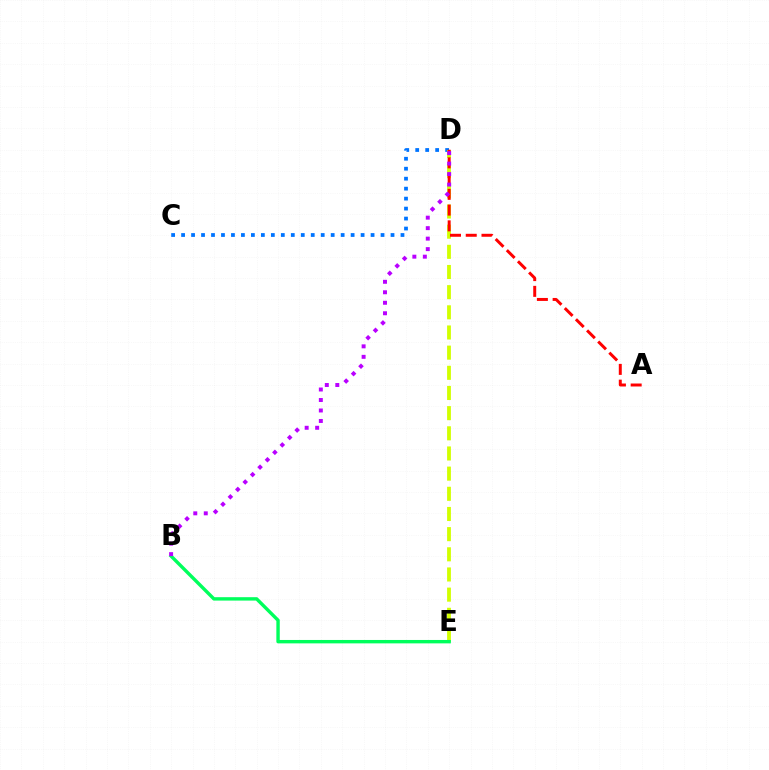{('C', 'D'): [{'color': '#0074ff', 'line_style': 'dotted', 'thickness': 2.71}], ('D', 'E'): [{'color': '#d1ff00', 'line_style': 'dashed', 'thickness': 2.74}], ('B', 'E'): [{'color': '#00ff5c', 'line_style': 'solid', 'thickness': 2.45}], ('A', 'D'): [{'color': '#ff0000', 'line_style': 'dashed', 'thickness': 2.14}], ('B', 'D'): [{'color': '#b900ff', 'line_style': 'dotted', 'thickness': 2.85}]}